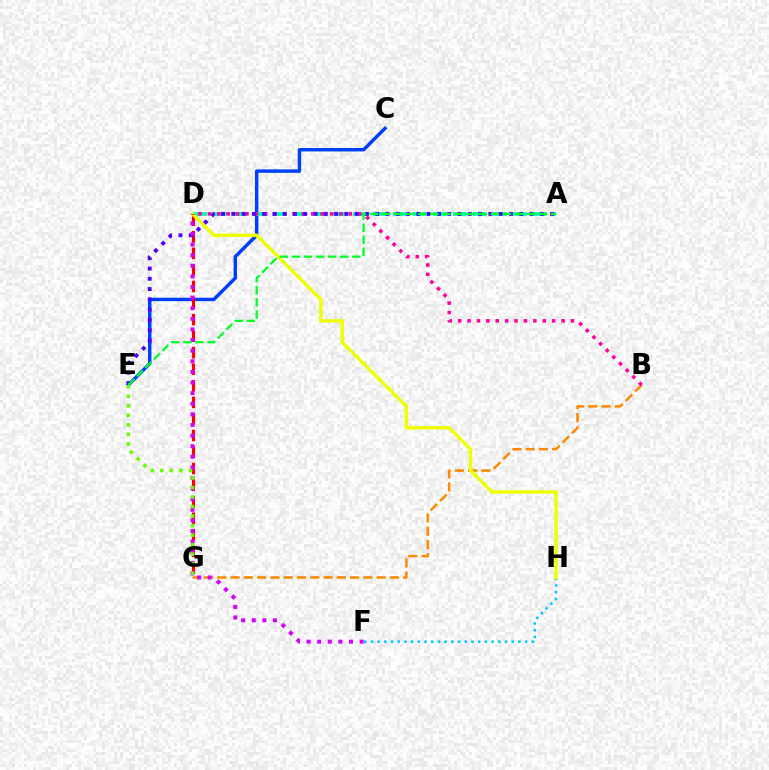{('B', 'G'): [{'color': '#ff8800', 'line_style': 'dashed', 'thickness': 1.8}], ('C', 'E'): [{'color': '#003fff', 'line_style': 'solid', 'thickness': 2.48}], ('A', 'D'): [{'color': '#00ffaf', 'line_style': 'dashed', 'thickness': 2.71}], ('D', 'G'): [{'color': '#ff0000', 'line_style': 'dashed', 'thickness': 2.25}], ('B', 'D'): [{'color': '#ff00a0', 'line_style': 'dotted', 'thickness': 2.55}], ('F', 'H'): [{'color': '#00c7ff', 'line_style': 'dotted', 'thickness': 1.82}], ('D', 'H'): [{'color': '#eeff00', 'line_style': 'solid', 'thickness': 2.46}], ('A', 'E'): [{'color': '#4f00ff', 'line_style': 'dotted', 'thickness': 2.79}, {'color': '#00ff27', 'line_style': 'dashed', 'thickness': 1.64}], ('D', 'F'): [{'color': '#d600ff', 'line_style': 'dotted', 'thickness': 2.88}], ('E', 'G'): [{'color': '#66ff00', 'line_style': 'dotted', 'thickness': 2.59}]}